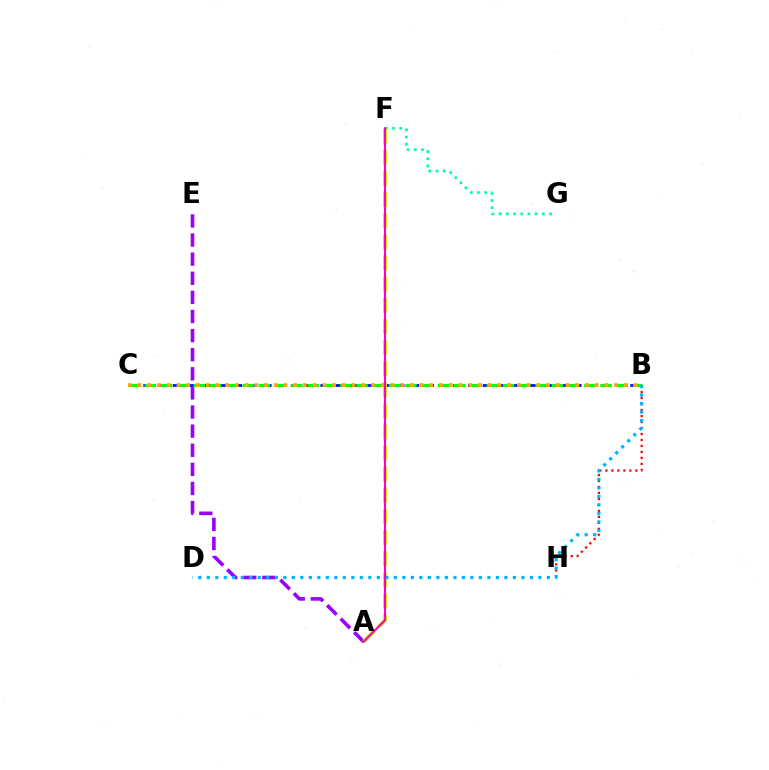{('F', 'G'): [{'color': '#00ff9d', 'line_style': 'dotted', 'thickness': 1.95}], ('B', 'H'): [{'color': '#ff0000', 'line_style': 'dotted', 'thickness': 1.63}], ('B', 'C'): [{'color': '#0010ff', 'line_style': 'dashed', 'thickness': 2.0}, {'color': '#08ff00', 'line_style': 'dashed', 'thickness': 2.21}, {'color': '#ffa500', 'line_style': 'dotted', 'thickness': 2.64}], ('A', 'E'): [{'color': '#9b00ff', 'line_style': 'dashed', 'thickness': 2.6}], ('A', 'F'): [{'color': '#b3ff00', 'line_style': 'dashed', 'thickness': 2.87}, {'color': '#ff00bd', 'line_style': 'solid', 'thickness': 1.51}], ('B', 'D'): [{'color': '#00b5ff', 'line_style': 'dotted', 'thickness': 2.31}]}